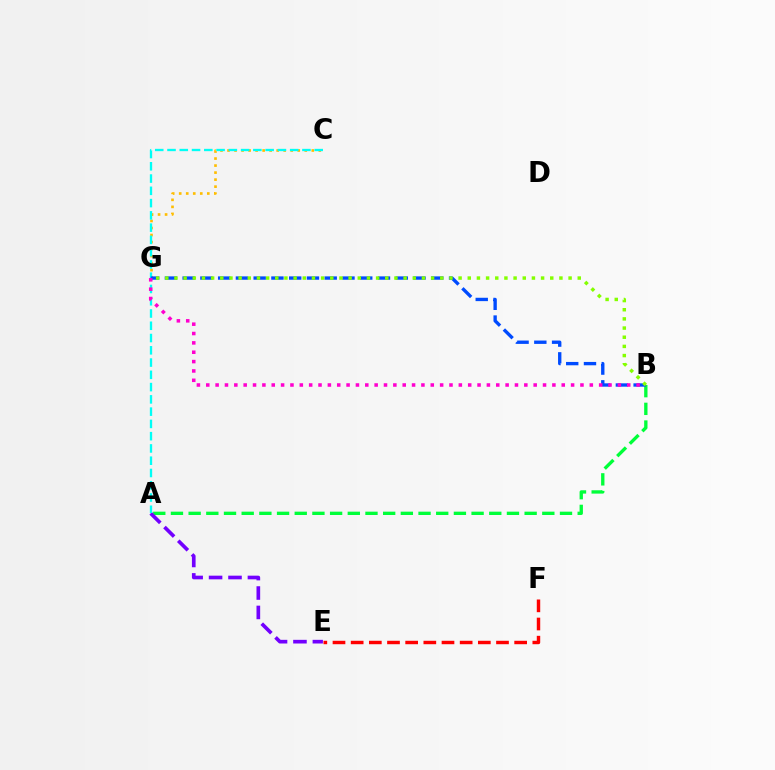{('E', 'F'): [{'color': '#ff0000', 'line_style': 'dashed', 'thickness': 2.47}], ('A', 'B'): [{'color': '#00ff39', 'line_style': 'dashed', 'thickness': 2.4}], ('C', 'G'): [{'color': '#ffbd00', 'line_style': 'dotted', 'thickness': 1.91}], ('A', 'E'): [{'color': '#7200ff', 'line_style': 'dashed', 'thickness': 2.64}], ('A', 'C'): [{'color': '#00fff6', 'line_style': 'dashed', 'thickness': 1.67}], ('B', 'G'): [{'color': '#004bff', 'line_style': 'dashed', 'thickness': 2.41}, {'color': '#ff00cf', 'line_style': 'dotted', 'thickness': 2.54}, {'color': '#84ff00', 'line_style': 'dotted', 'thickness': 2.49}]}